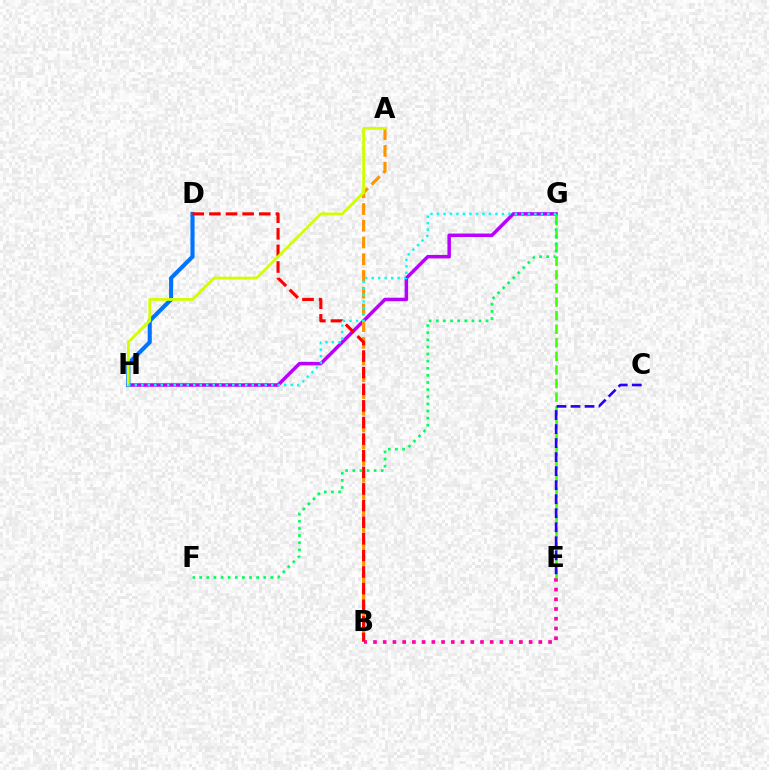{('G', 'H'): [{'color': '#b900ff', 'line_style': 'solid', 'thickness': 2.51}, {'color': '#00fff6', 'line_style': 'dotted', 'thickness': 1.76}], ('B', 'E'): [{'color': '#ff00ac', 'line_style': 'dotted', 'thickness': 2.64}], ('E', 'G'): [{'color': '#3dff00', 'line_style': 'dashed', 'thickness': 1.85}], ('A', 'B'): [{'color': '#ff9400', 'line_style': 'dashed', 'thickness': 2.27}], ('D', 'H'): [{'color': '#0074ff', 'line_style': 'solid', 'thickness': 2.96}], ('B', 'D'): [{'color': '#ff0000', 'line_style': 'dashed', 'thickness': 2.26}], ('F', 'G'): [{'color': '#00ff5c', 'line_style': 'dotted', 'thickness': 1.93}], ('C', 'E'): [{'color': '#2500ff', 'line_style': 'dashed', 'thickness': 1.91}], ('A', 'H'): [{'color': '#d1ff00', 'line_style': 'solid', 'thickness': 2.02}]}